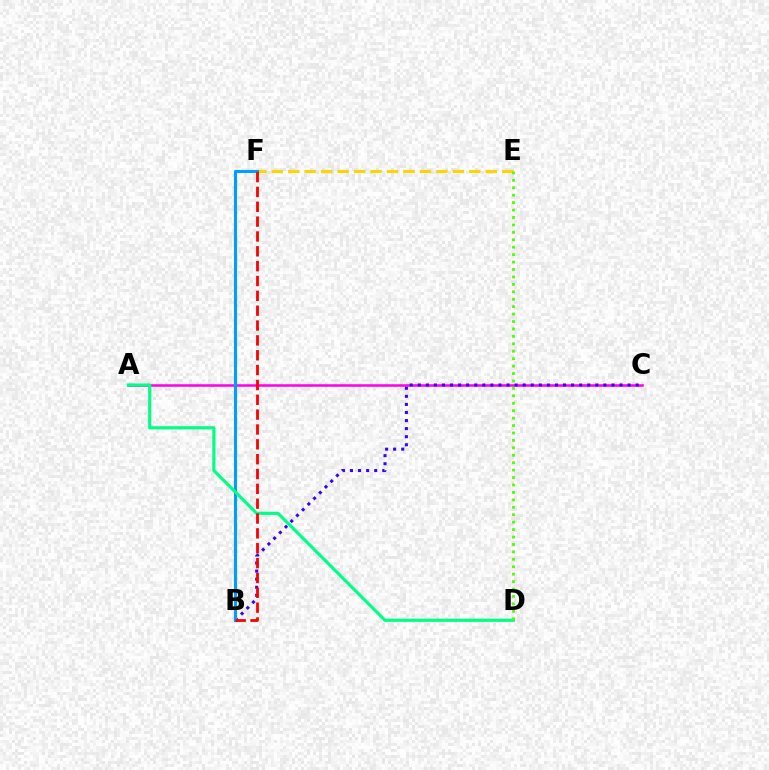{('E', 'F'): [{'color': '#ffd500', 'line_style': 'dashed', 'thickness': 2.24}], ('A', 'C'): [{'color': '#ff00ed', 'line_style': 'solid', 'thickness': 1.82}], ('B', 'C'): [{'color': '#3700ff', 'line_style': 'dotted', 'thickness': 2.19}], ('B', 'F'): [{'color': '#009eff', 'line_style': 'solid', 'thickness': 2.24}, {'color': '#ff0000', 'line_style': 'dashed', 'thickness': 2.02}], ('A', 'D'): [{'color': '#00ff86', 'line_style': 'solid', 'thickness': 2.27}], ('D', 'E'): [{'color': '#4fff00', 'line_style': 'dotted', 'thickness': 2.02}]}